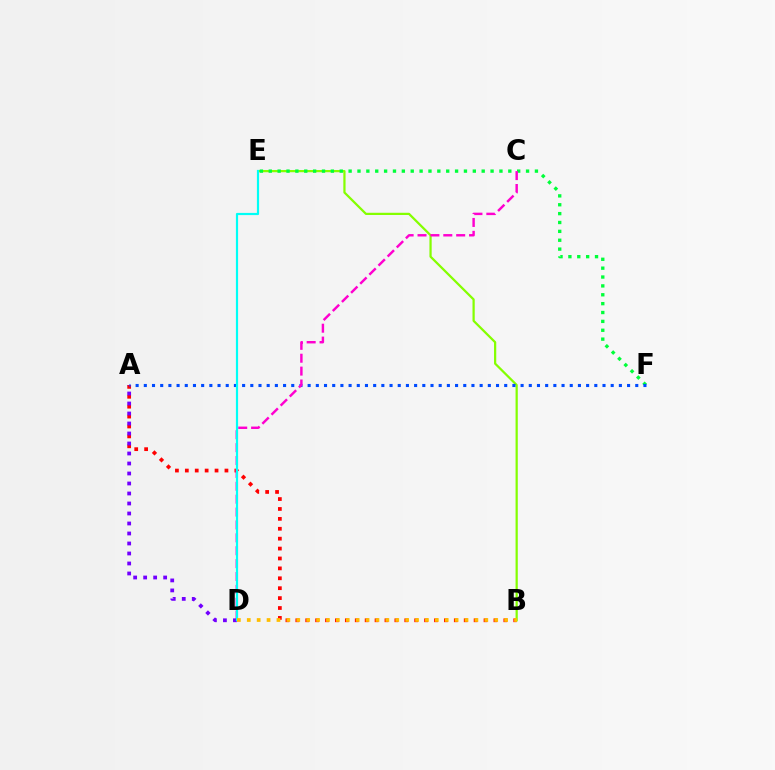{('A', 'B'): [{'color': '#ff0000', 'line_style': 'dotted', 'thickness': 2.69}], ('B', 'E'): [{'color': '#84ff00', 'line_style': 'solid', 'thickness': 1.6}], ('E', 'F'): [{'color': '#00ff39', 'line_style': 'dotted', 'thickness': 2.41}], ('A', 'F'): [{'color': '#004bff', 'line_style': 'dotted', 'thickness': 2.23}], ('C', 'D'): [{'color': '#ff00cf', 'line_style': 'dashed', 'thickness': 1.75}], ('A', 'D'): [{'color': '#7200ff', 'line_style': 'dotted', 'thickness': 2.72}], ('D', 'E'): [{'color': '#00fff6', 'line_style': 'solid', 'thickness': 1.58}], ('B', 'D'): [{'color': '#ffbd00', 'line_style': 'dotted', 'thickness': 2.69}]}